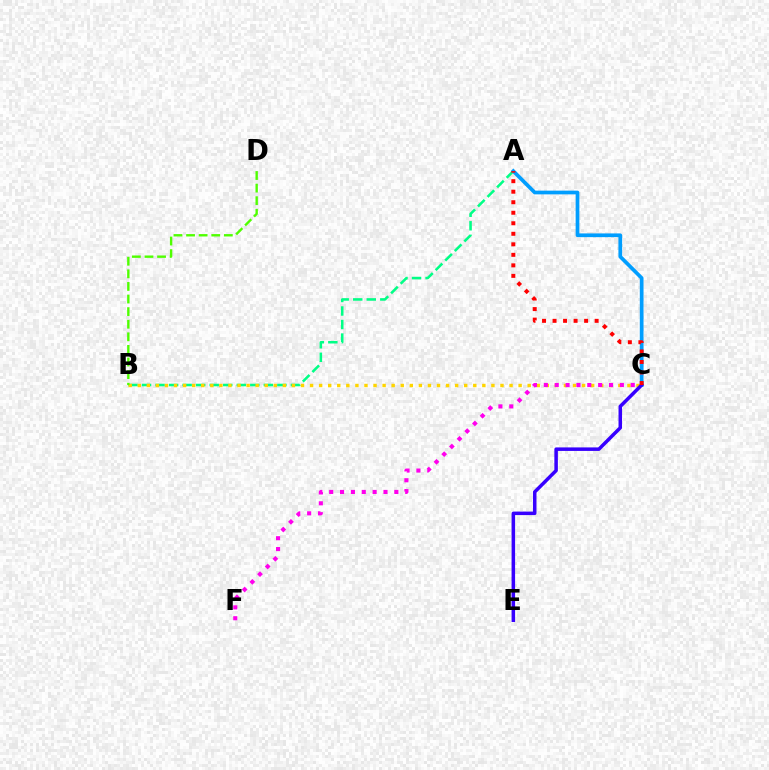{('A', 'B'): [{'color': '#00ff86', 'line_style': 'dashed', 'thickness': 1.84}], ('B', 'C'): [{'color': '#ffd500', 'line_style': 'dotted', 'thickness': 2.46}], ('C', 'F'): [{'color': '#ff00ed', 'line_style': 'dotted', 'thickness': 2.95}], ('A', 'C'): [{'color': '#009eff', 'line_style': 'solid', 'thickness': 2.68}, {'color': '#ff0000', 'line_style': 'dotted', 'thickness': 2.86}], ('C', 'E'): [{'color': '#3700ff', 'line_style': 'solid', 'thickness': 2.53}], ('B', 'D'): [{'color': '#4fff00', 'line_style': 'dashed', 'thickness': 1.71}]}